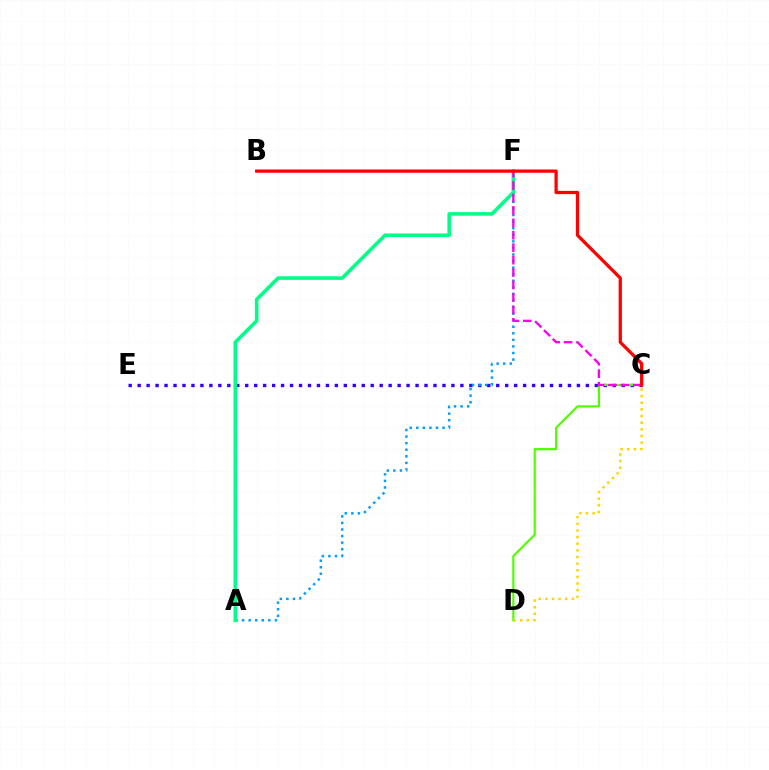{('C', 'E'): [{'color': '#3700ff', 'line_style': 'dotted', 'thickness': 2.44}], ('A', 'F'): [{'color': '#009eff', 'line_style': 'dotted', 'thickness': 1.79}, {'color': '#00ff86', 'line_style': 'solid', 'thickness': 2.57}], ('C', 'D'): [{'color': '#4fff00', 'line_style': 'solid', 'thickness': 1.56}, {'color': '#ffd500', 'line_style': 'dotted', 'thickness': 1.8}], ('C', 'F'): [{'color': '#ff00ed', 'line_style': 'dashed', 'thickness': 1.69}], ('B', 'C'): [{'color': '#ff0000', 'line_style': 'solid', 'thickness': 2.35}]}